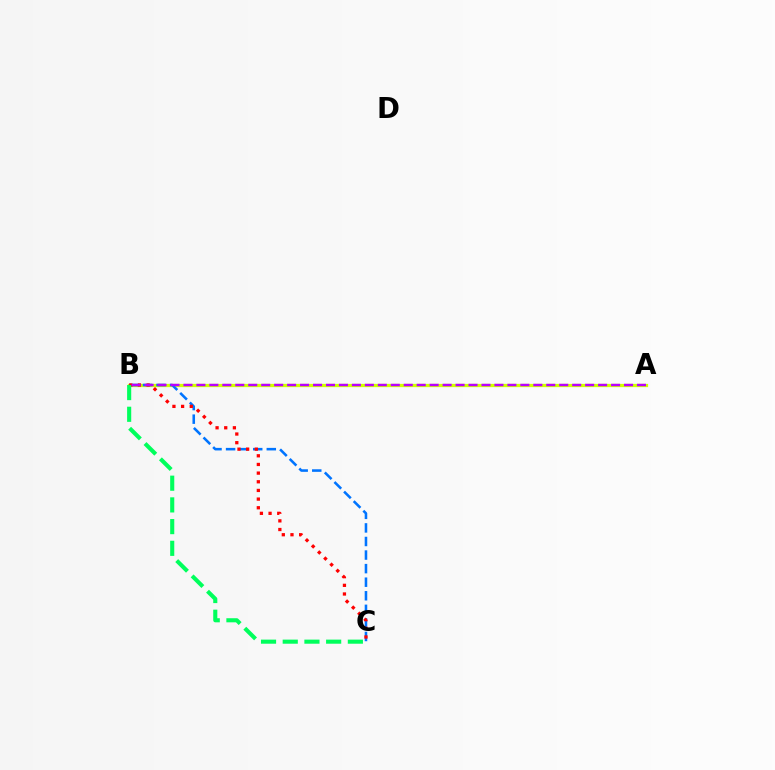{('A', 'B'): [{'color': '#d1ff00', 'line_style': 'solid', 'thickness': 2.34}, {'color': '#b900ff', 'line_style': 'dashed', 'thickness': 1.76}], ('B', 'C'): [{'color': '#0074ff', 'line_style': 'dashed', 'thickness': 1.84}, {'color': '#ff0000', 'line_style': 'dotted', 'thickness': 2.35}, {'color': '#00ff5c', 'line_style': 'dashed', 'thickness': 2.95}]}